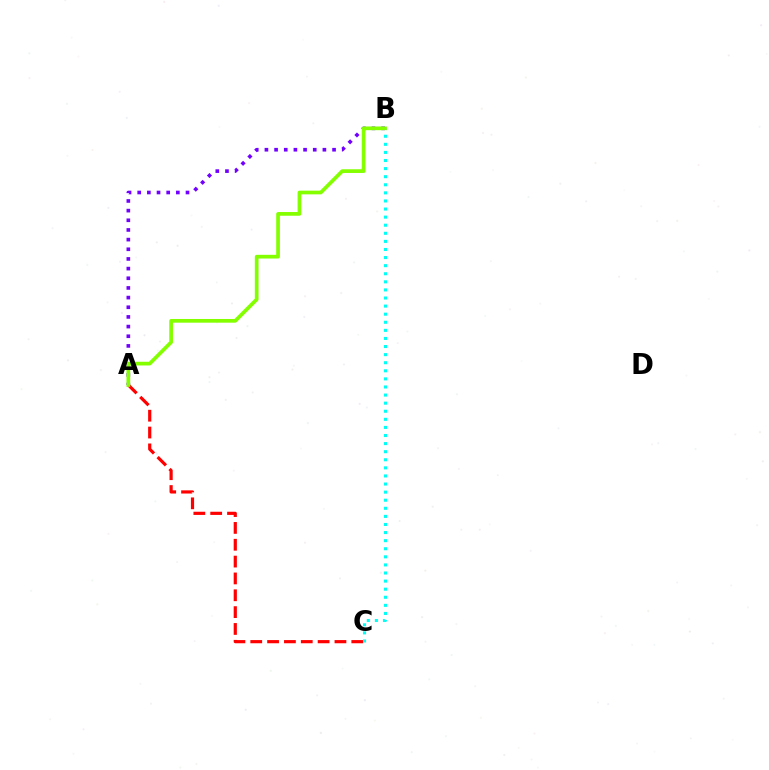{('A', 'B'): [{'color': '#7200ff', 'line_style': 'dotted', 'thickness': 2.63}, {'color': '#84ff00', 'line_style': 'solid', 'thickness': 2.67}], ('A', 'C'): [{'color': '#ff0000', 'line_style': 'dashed', 'thickness': 2.29}], ('B', 'C'): [{'color': '#00fff6', 'line_style': 'dotted', 'thickness': 2.2}]}